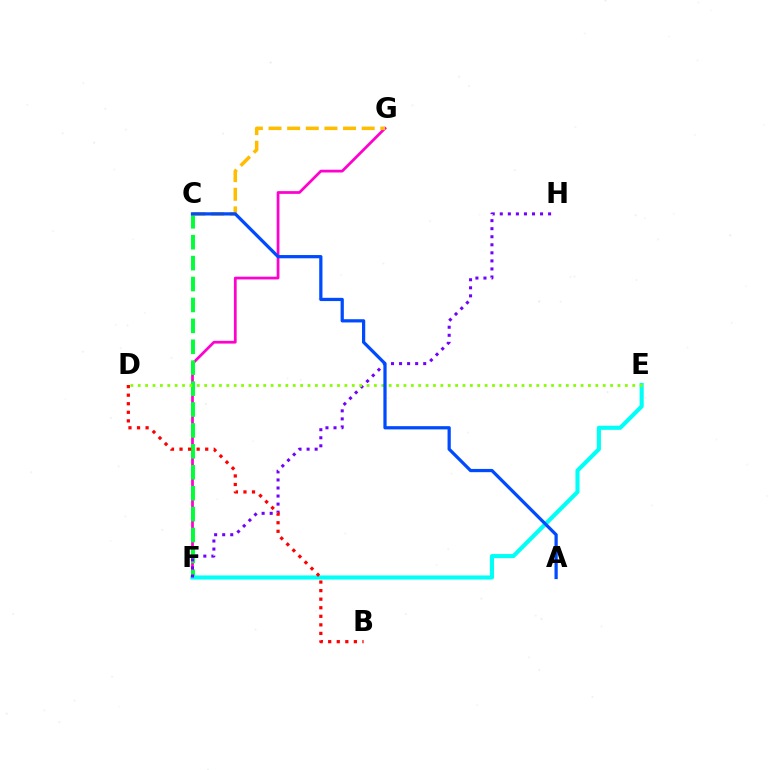{('F', 'G'): [{'color': '#ff00cf', 'line_style': 'solid', 'thickness': 1.98}], ('C', 'F'): [{'color': '#00ff39', 'line_style': 'dashed', 'thickness': 2.84}], ('C', 'G'): [{'color': '#ffbd00', 'line_style': 'dashed', 'thickness': 2.53}], ('E', 'F'): [{'color': '#00fff6', 'line_style': 'solid', 'thickness': 2.96}], ('F', 'H'): [{'color': '#7200ff', 'line_style': 'dotted', 'thickness': 2.19}], ('D', 'E'): [{'color': '#84ff00', 'line_style': 'dotted', 'thickness': 2.01}], ('B', 'D'): [{'color': '#ff0000', 'line_style': 'dotted', 'thickness': 2.33}], ('A', 'C'): [{'color': '#004bff', 'line_style': 'solid', 'thickness': 2.33}]}